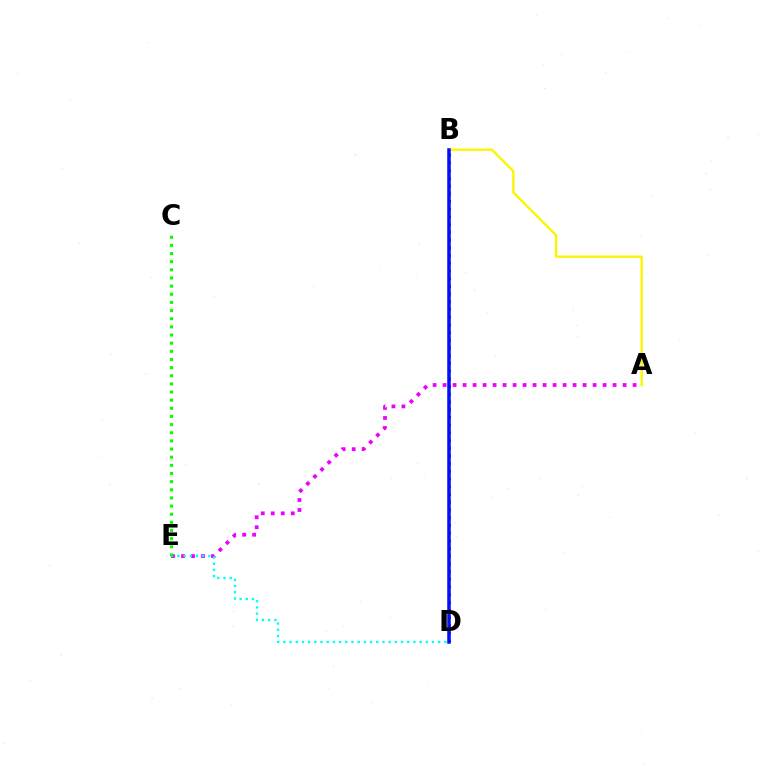{('A', 'B'): [{'color': '#fcf500', 'line_style': 'solid', 'thickness': 1.69}], ('A', 'E'): [{'color': '#ee00ff', 'line_style': 'dotted', 'thickness': 2.72}], ('B', 'D'): [{'color': '#ff0000', 'line_style': 'dotted', 'thickness': 2.09}, {'color': '#0010ff', 'line_style': 'solid', 'thickness': 2.53}], ('D', 'E'): [{'color': '#00fff6', 'line_style': 'dotted', 'thickness': 1.68}], ('C', 'E'): [{'color': '#08ff00', 'line_style': 'dotted', 'thickness': 2.21}]}